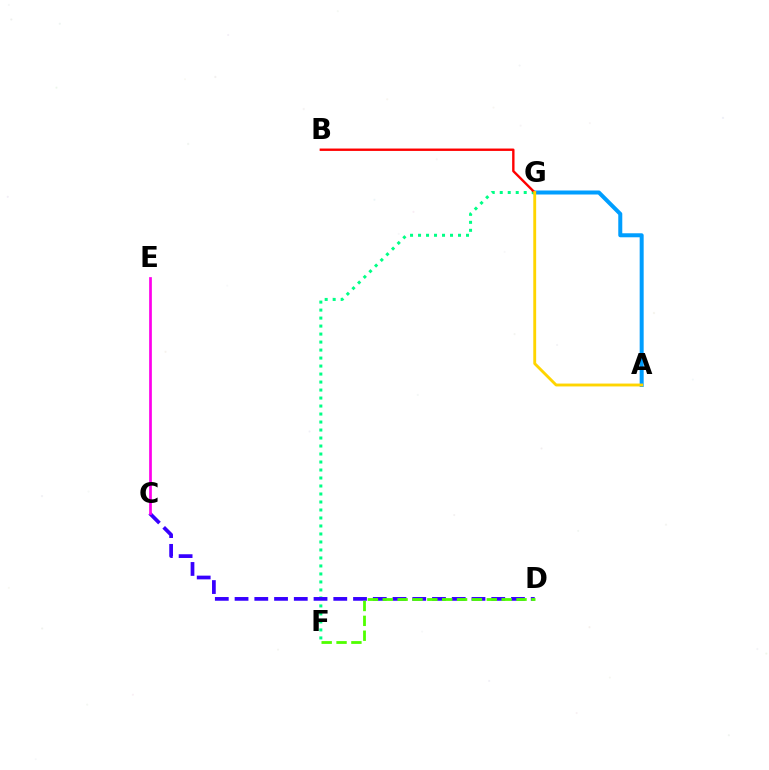{('A', 'G'): [{'color': '#009eff', 'line_style': 'solid', 'thickness': 2.88}, {'color': '#ffd500', 'line_style': 'solid', 'thickness': 2.07}], ('F', 'G'): [{'color': '#00ff86', 'line_style': 'dotted', 'thickness': 2.17}], ('C', 'D'): [{'color': '#3700ff', 'line_style': 'dashed', 'thickness': 2.68}], ('B', 'G'): [{'color': '#ff0000', 'line_style': 'solid', 'thickness': 1.72}], ('C', 'E'): [{'color': '#ff00ed', 'line_style': 'solid', 'thickness': 1.95}], ('D', 'F'): [{'color': '#4fff00', 'line_style': 'dashed', 'thickness': 2.02}]}